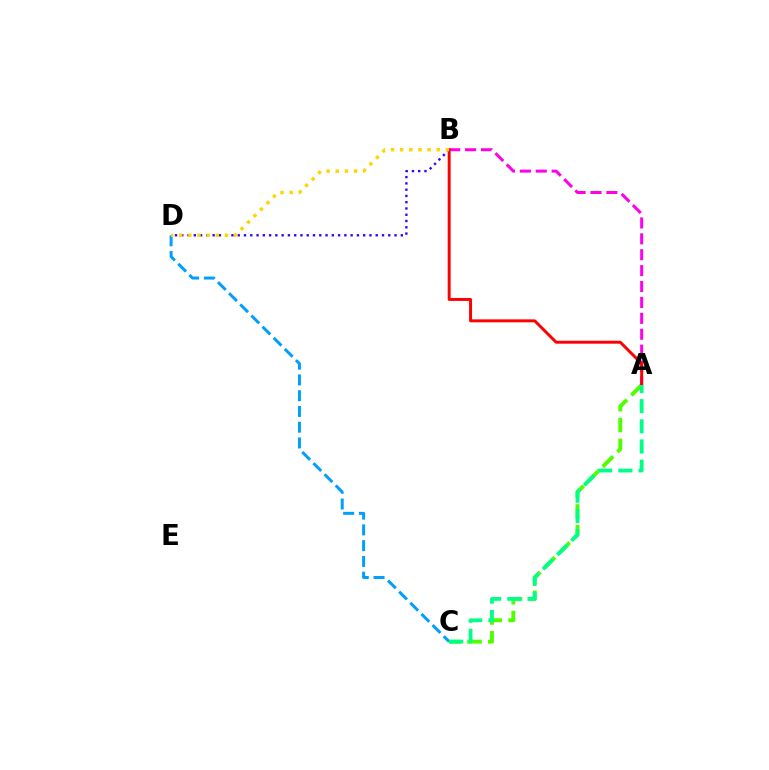{('C', 'D'): [{'color': '#009eff', 'line_style': 'dashed', 'thickness': 2.14}], ('A', 'C'): [{'color': '#4fff00', 'line_style': 'dashed', 'thickness': 2.83}, {'color': '#00ff86', 'line_style': 'dashed', 'thickness': 2.74}], ('A', 'B'): [{'color': '#ff00ed', 'line_style': 'dashed', 'thickness': 2.16}, {'color': '#ff0000', 'line_style': 'solid', 'thickness': 2.12}], ('B', 'D'): [{'color': '#3700ff', 'line_style': 'dotted', 'thickness': 1.7}, {'color': '#ffd500', 'line_style': 'dotted', 'thickness': 2.49}]}